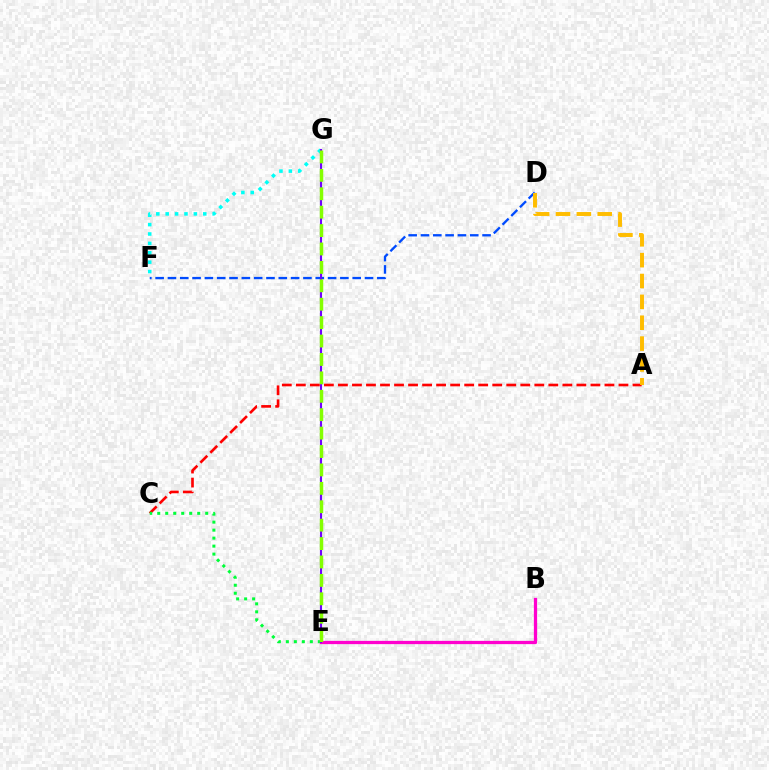{('D', 'F'): [{'color': '#004bff', 'line_style': 'dashed', 'thickness': 1.67}], ('F', 'G'): [{'color': '#00fff6', 'line_style': 'dotted', 'thickness': 2.55}], ('A', 'C'): [{'color': '#ff0000', 'line_style': 'dashed', 'thickness': 1.91}], ('C', 'E'): [{'color': '#00ff39', 'line_style': 'dotted', 'thickness': 2.17}], ('B', 'E'): [{'color': '#ff00cf', 'line_style': 'solid', 'thickness': 2.34}], ('E', 'G'): [{'color': '#7200ff', 'line_style': 'solid', 'thickness': 1.52}, {'color': '#84ff00', 'line_style': 'dashed', 'thickness': 2.5}], ('A', 'D'): [{'color': '#ffbd00', 'line_style': 'dashed', 'thickness': 2.83}]}